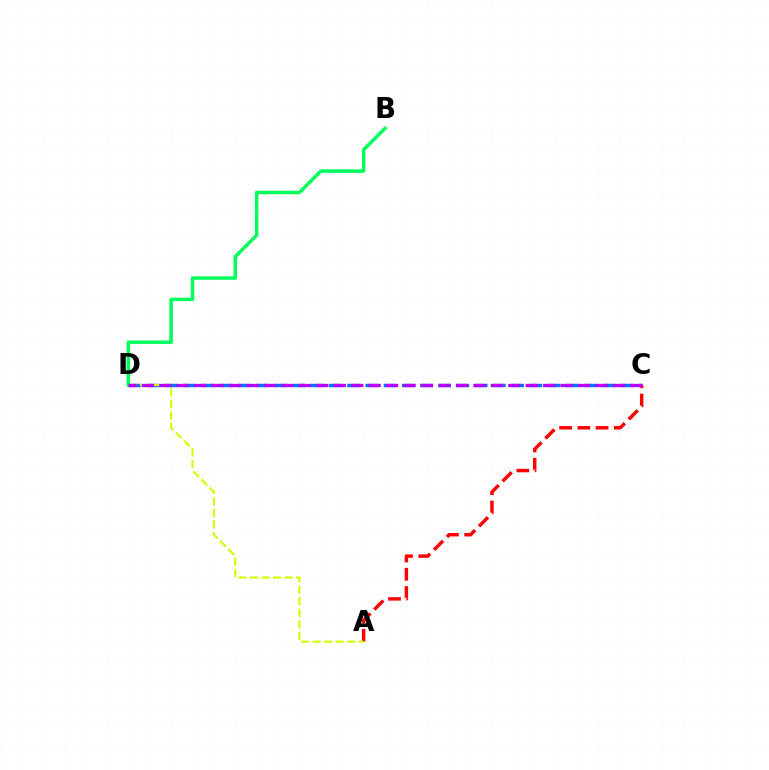{('C', 'D'): [{'color': '#0074ff', 'line_style': 'dashed', 'thickness': 2.48}, {'color': '#b900ff', 'line_style': 'dashed', 'thickness': 2.37}], ('A', 'C'): [{'color': '#ff0000', 'line_style': 'dashed', 'thickness': 2.48}], ('A', 'D'): [{'color': '#d1ff00', 'line_style': 'dashed', 'thickness': 1.57}], ('B', 'D'): [{'color': '#00ff5c', 'line_style': 'solid', 'thickness': 2.5}]}